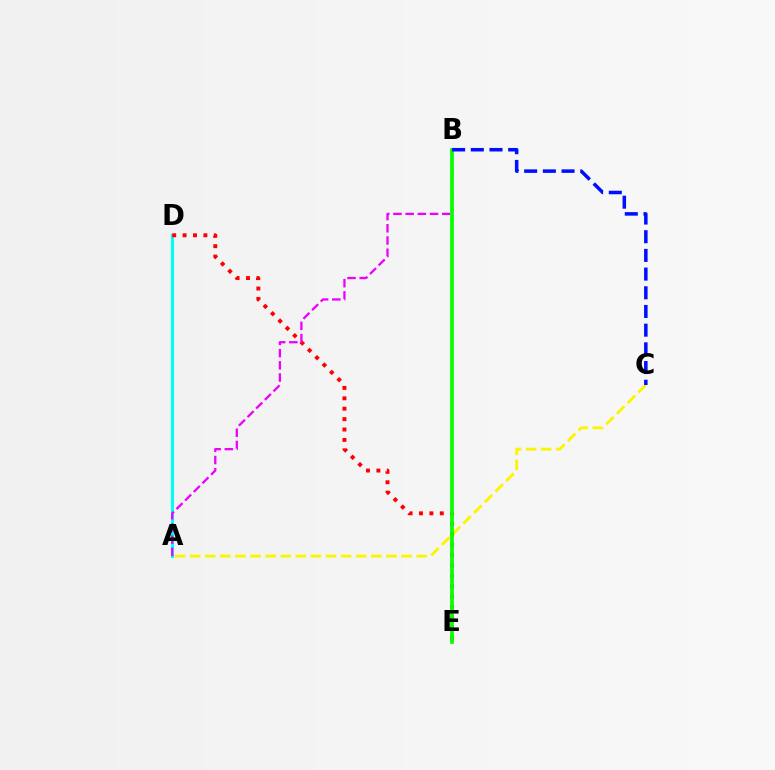{('A', 'C'): [{'color': '#fcf500', 'line_style': 'dashed', 'thickness': 2.05}], ('A', 'D'): [{'color': '#00fff6', 'line_style': 'solid', 'thickness': 2.22}], ('D', 'E'): [{'color': '#ff0000', 'line_style': 'dotted', 'thickness': 2.83}], ('A', 'B'): [{'color': '#ee00ff', 'line_style': 'dashed', 'thickness': 1.66}], ('B', 'E'): [{'color': '#08ff00', 'line_style': 'solid', 'thickness': 2.69}], ('B', 'C'): [{'color': '#0010ff', 'line_style': 'dashed', 'thickness': 2.54}]}